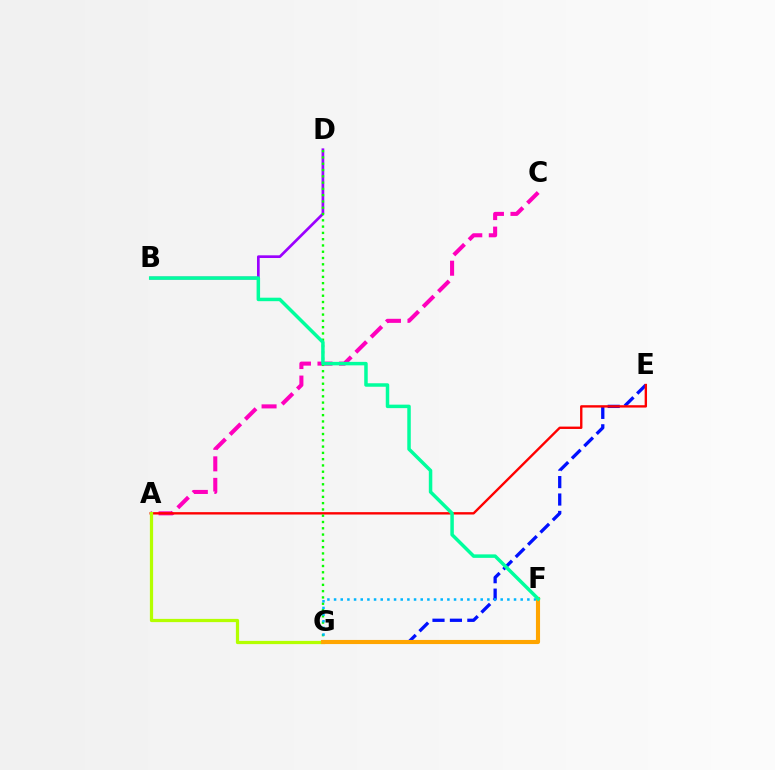{('B', 'D'): [{'color': '#9b00ff', 'line_style': 'solid', 'thickness': 1.93}], ('A', 'C'): [{'color': '#ff00bd', 'line_style': 'dashed', 'thickness': 2.92}], ('E', 'G'): [{'color': '#0010ff', 'line_style': 'dashed', 'thickness': 2.37}], ('A', 'E'): [{'color': '#ff0000', 'line_style': 'solid', 'thickness': 1.71}], ('D', 'G'): [{'color': '#08ff00', 'line_style': 'dotted', 'thickness': 1.71}], ('A', 'G'): [{'color': '#b3ff00', 'line_style': 'solid', 'thickness': 2.33}], ('F', 'G'): [{'color': '#00b5ff', 'line_style': 'dotted', 'thickness': 1.81}, {'color': '#ffa500', 'line_style': 'solid', 'thickness': 2.96}], ('B', 'F'): [{'color': '#00ff9d', 'line_style': 'solid', 'thickness': 2.51}]}